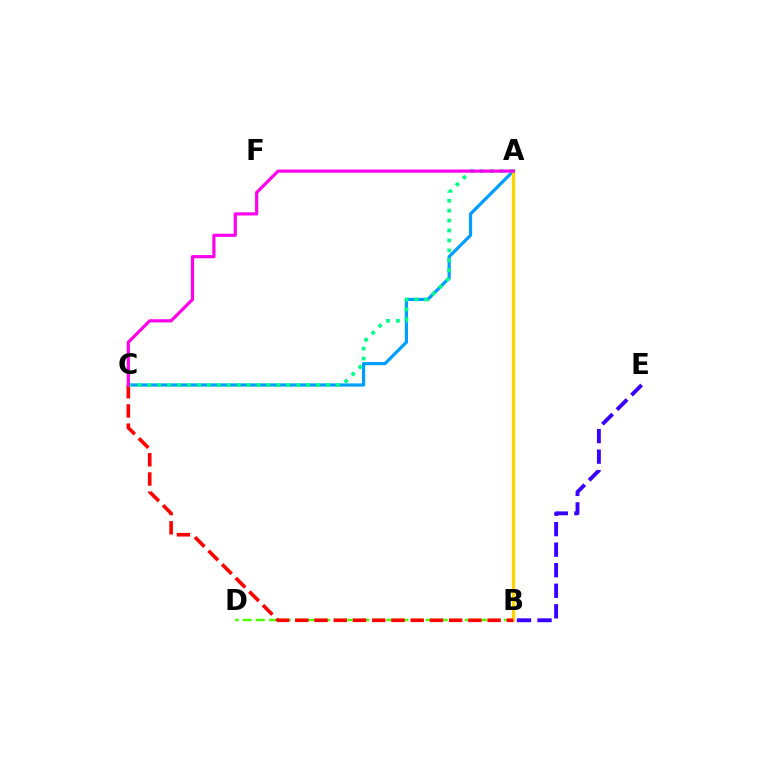{('B', 'D'): [{'color': '#4fff00', 'line_style': 'dashed', 'thickness': 1.77}], ('A', 'C'): [{'color': '#009eff', 'line_style': 'solid', 'thickness': 2.31}, {'color': '#00ff86', 'line_style': 'dotted', 'thickness': 2.7}, {'color': '#ff00ed', 'line_style': 'solid', 'thickness': 2.28}], ('A', 'B'): [{'color': '#ffd500', 'line_style': 'solid', 'thickness': 2.4}], ('B', 'E'): [{'color': '#3700ff', 'line_style': 'dashed', 'thickness': 2.79}], ('B', 'C'): [{'color': '#ff0000', 'line_style': 'dashed', 'thickness': 2.61}]}